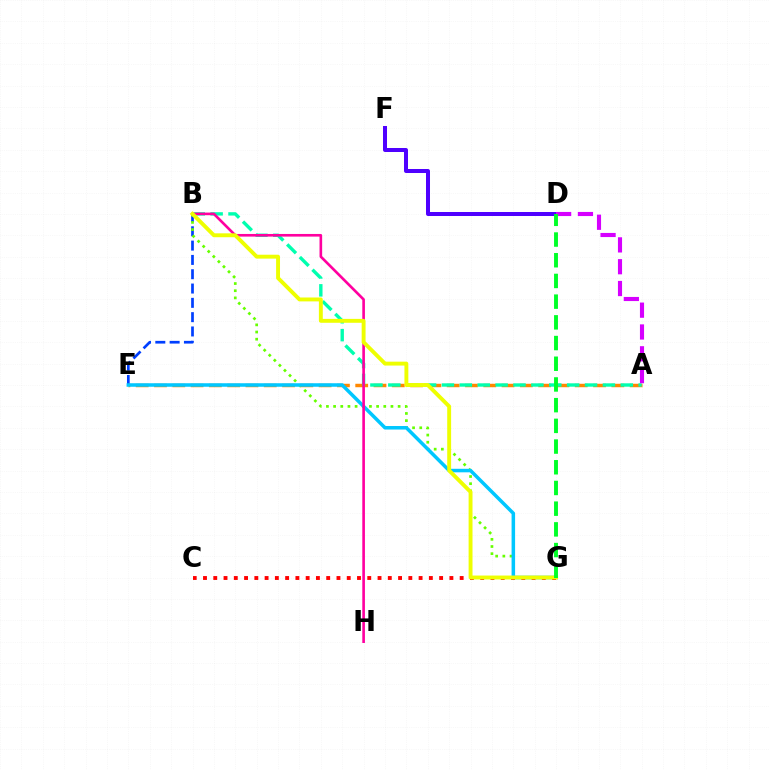{('B', 'E'): [{'color': '#003fff', 'line_style': 'dashed', 'thickness': 1.94}], ('B', 'G'): [{'color': '#66ff00', 'line_style': 'dotted', 'thickness': 1.95}, {'color': '#eeff00', 'line_style': 'solid', 'thickness': 2.81}], ('D', 'F'): [{'color': '#4f00ff', 'line_style': 'solid', 'thickness': 2.89}], ('A', 'E'): [{'color': '#ff8800', 'line_style': 'dashed', 'thickness': 2.49}], ('A', 'B'): [{'color': '#00ffaf', 'line_style': 'dashed', 'thickness': 2.43}], ('E', 'G'): [{'color': '#00c7ff', 'line_style': 'solid', 'thickness': 2.54}], ('B', 'H'): [{'color': '#ff00a0', 'line_style': 'solid', 'thickness': 1.9}], ('C', 'G'): [{'color': '#ff0000', 'line_style': 'dotted', 'thickness': 2.79}], ('A', 'D'): [{'color': '#d600ff', 'line_style': 'dashed', 'thickness': 2.96}], ('D', 'G'): [{'color': '#00ff27', 'line_style': 'dashed', 'thickness': 2.81}]}